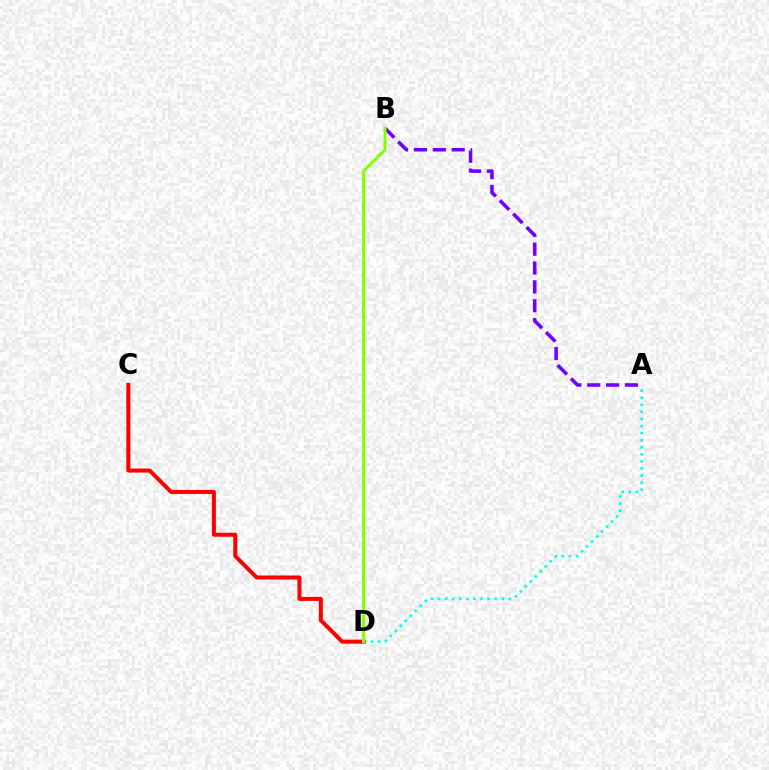{('A', 'B'): [{'color': '#7200ff', 'line_style': 'dashed', 'thickness': 2.56}], ('A', 'D'): [{'color': '#00fff6', 'line_style': 'dotted', 'thickness': 1.92}], ('C', 'D'): [{'color': '#ff0000', 'line_style': 'solid', 'thickness': 2.89}], ('B', 'D'): [{'color': '#84ff00', 'line_style': 'solid', 'thickness': 2.19}]}